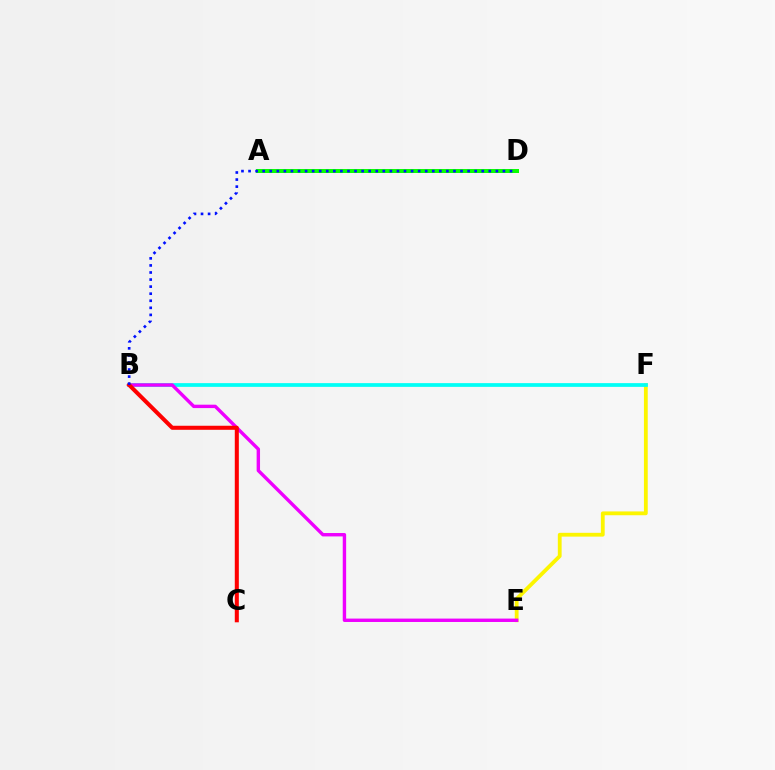{('E', 'F'): [{'color': '#fcf500', 'line_style': 'solid', 'thickness': 2.74}], ('B', 'F'): [{'color': '#00fff6', 'line_style': 'solid', 'thickness': 2.69}], ('B', 'E'): [{'color': '#ee00ff', 'line_style': 'solid', 'thickness': 2.44}], ('A', 'D'): [{'color': '#08ff00', 'line_style': 'solid', 'thickness': 2.87}], ('B', 'C'): [{'color': '#ff0000', 'line_style': 'solid', 'thickness': 2.91}], ('B', 'D'): [{'color': '#0010ff', 'line_style': 'dotted', 'thickness': 1.92}]}